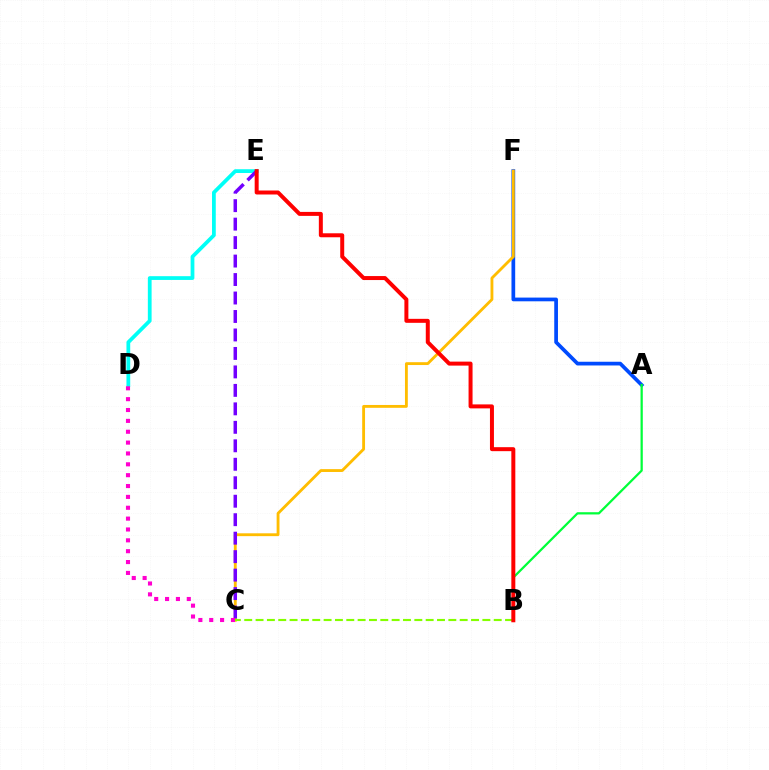{('A', 'F'): [{'color': '#004bff', 'line_style': 'solid', 'thickness': 2.68}], ('C', 'F'): [{'color': '#ffbd00', 'line_style': 'solid', 'thickness': 2.05}], ('B', 'C'): [{'color': '#84ff00', 'line_style': 'dashed', 'thickness': 1.54}], ('A', 'B'): [{'color': '#00ff39', 'line_style': 'solid', 'thickness': 1.62}], ('D', 'E'): [{'color': '#00fff6', 'line_style': 'solid', 'thickness': 2.71}], ('C', 'E'): [{'color': '#7200ff', 'line_style': 'dashed', 'thickness': 2.51}], ('B', 'E'): [{'color': '#ff0000', 'line_style': 'solid', 'thickness': 2.87}], ('C', 'D'): [{'color': '#ff00cf', 'line_style': 'dotted', 'thickness': 2.95}]}